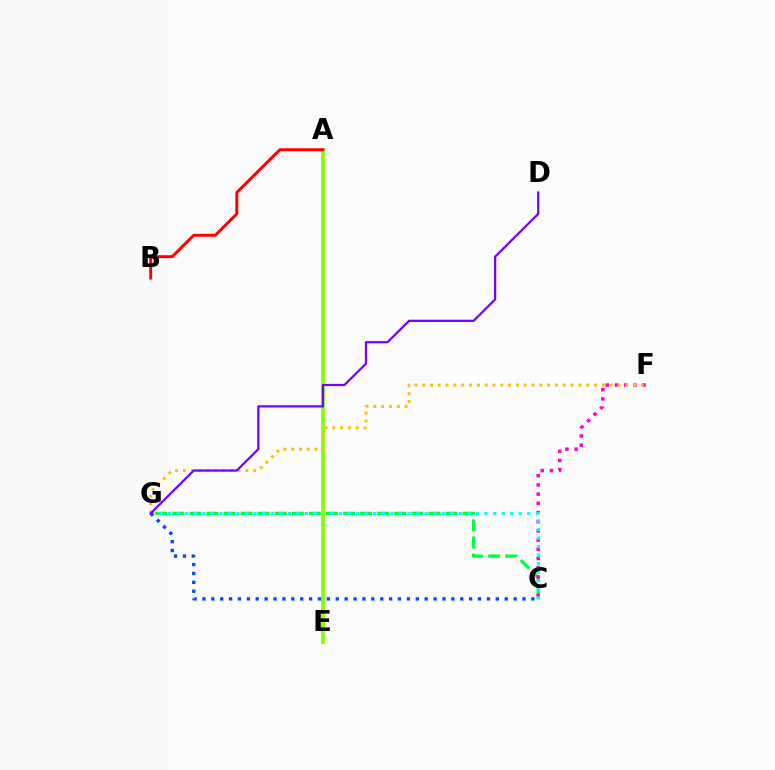{('C', 'G'): [{'color': '#00ff39', 'line_style': 'dashed', 'thickness': 2.32}, {'color': '#00fff6', 'line_style': 'dotted', 'thickness': 2.32}, {'color': '#004bff', 'line_style': 'dotted', 'thickness': 2.42}], ('C', 'F'): [{'color': '#ff00cf', 'line_style': 'dotted', 'thickness': 2.5}], ('A', 'E'): [{'color': '#84ff00', 'line_style': 'solid', 'thickness': 2.65}], ('A', 'B'): [{'color': '#ff0000', 'line_style': 'solid', 'thickness': 2.13}], ('F', 'G'): [{'color': '#ffbd00', 'line_style': 'dotted', 'thickness': 2.12}], ('D', 'G'): [{'color': '#7200ff', 'line_style': 'solid', 'thickness': 1.6}]}